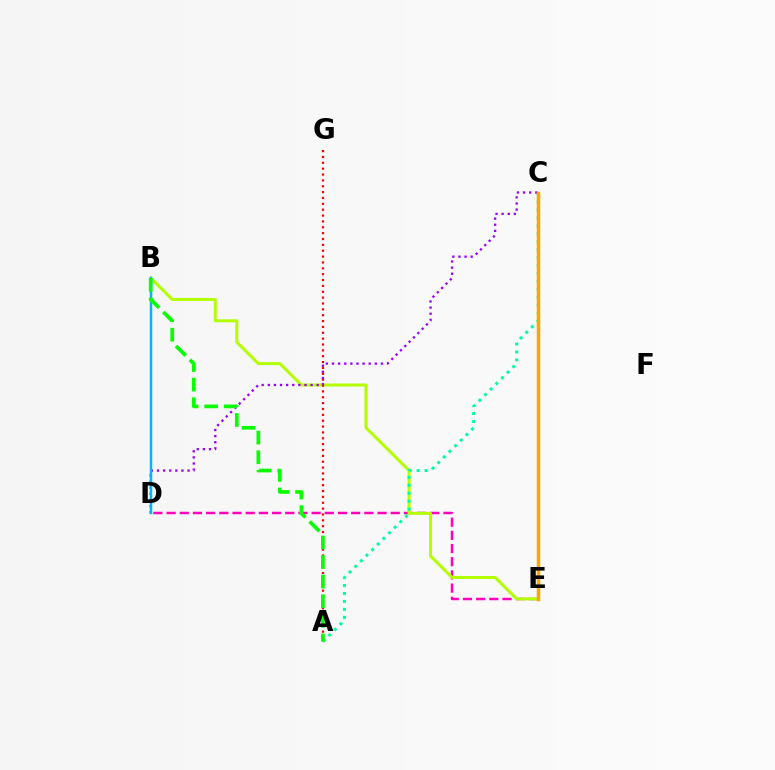{('D', 'E'): [{'color': '#ff00bd', 'line_style': 'dashed', 'thickness': 1.79}], ('B', 'E'): [{'color': '#b3ff00', 'line_style': 'solid', 'thickness': 2.15}], ('A', 'G'): [{'color': '#ff0000', 'line_style': 'dotted', 'thickness': 1.59}], ('A', 'C'): [{'color': '#00ff9d', 'line_style': 'dotted', 'thickness': 2.16}], ('C', 'D'): [{'color': '#9b00ff', 'line_style': 'dotted', 'thickness': 1.66}], ('B', 'D'): [{'color': '#00b5ff', 'line_style': 'solid', 'thickness': 1.78}], ('C', 'E'): [{'color': '#0010ff', 'line_style': 'dotted', 'thickness': 1.99}, {'color': '#ffa500', 'line_style': 'solid', 'thickness': 2.51}], ('A', 'B'): [{'color': '#08ff00', 'line_style': 'dashed', 'thickness': 2.66}]}